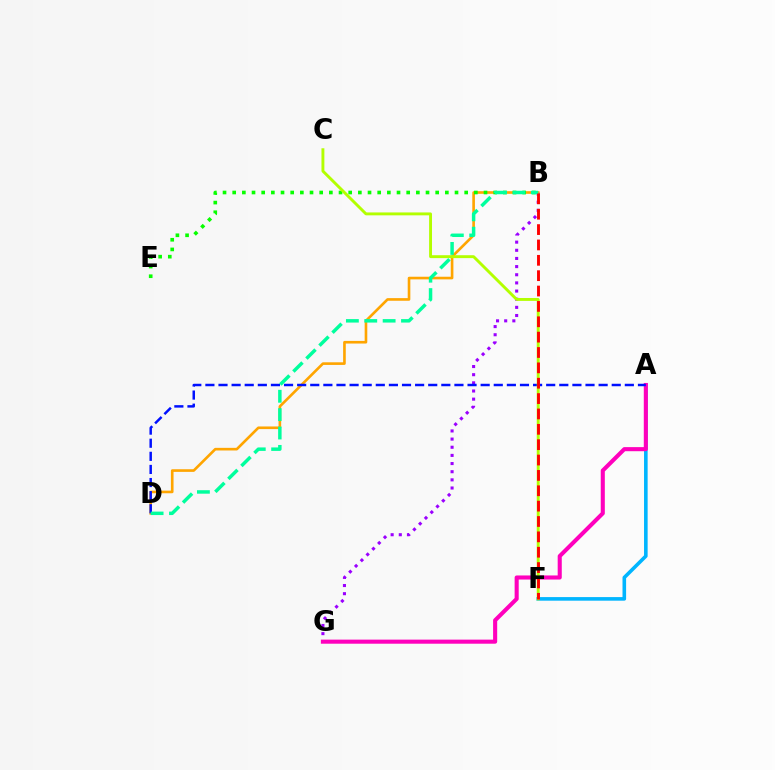{('A', 'F'): [{'color': '#00b5ff', 'line_style': 'solid', 'thickness': 2.59}], ('B', 'G'): [{'color': '#9b00ff', 'line_style': 'dotted', 'thickness': 2.21}], ('B', 'D'): [{'color': '#ffa500', 'line_style': 'solid', 'thickness': 1.9}, {'color': '#00ff9d', 'line_style': 'dashed', 'thickness': 2.5}], ('B', 'E'): [{'color': '#08ff00', 'line_style': 'dotted', 'thickness': 2.63}], ('A', 'G'): [{'color': '#ff00bd', 'line_style': 'solid', 'thickness': 2.94}], ('A', 'D'): [{'color': '#0010ff', 'line_style': 'dashed', 'thickness': 1.78}], ('C', 'F'): [{'color': '#b3ff00', 'line_style': 'solid', 'thickness': 2.09}], ('B', 'F'): [{'color': '#ff0000', 'line_style': 'dashed', 'thickness': 2.09}]}